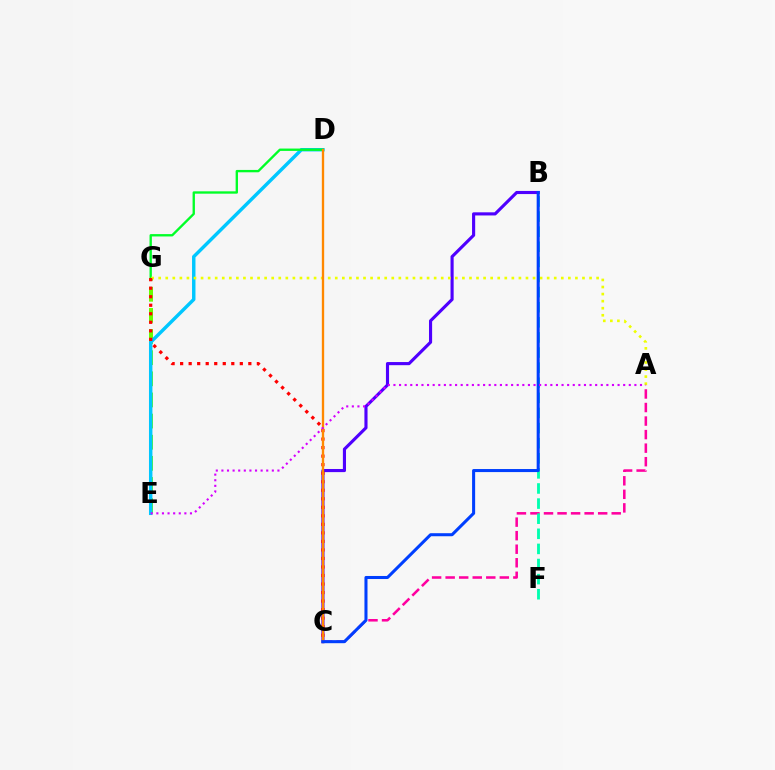{('B', 'C'): [{'color': '#4f00ff', 'line_style': 'solid', 'thickness': 2.25}, {'color': '#003fff', 'line_style': 'solid', 'thickness': 2.2}], ('E', 'G'): [{'color': '#66ff00', 'line_style': 'dashed', 'thickness': 2.87}], ('A', 'C'): [{'color': '#ff00a0', 'line_style': 'dashed', 'thickness': 1.84}], ('D', 'E'): [{'color': '#00c7ff', 'line_style': 'solid', 'thickness': 2.48}], ('D', 'G'): [{'color': '#00ff27', 'line_style': 'solid', 'thickness': 1.69}], ('A', 'G'): [{'color': '#eeff00', 'line_style': 'dotted', 'thickness': 1.92}], ('C', 'G'): [{'color': '#ff0000', 'line_style': 'dotted', 'thickness': 2.32}], ('B', 'F'): [{'color': '#00ffaf', 'line_style': 'dashed', 'thickness': 2.05}], ('C', 'D'): [{'color': '#ff8800', 'line_style': 'solid', 'thickness': 1.68}], ('A', 'E'): [{'color': '#d600ff', 'line_style': 'dotted', 'thickness': 1.52}]}